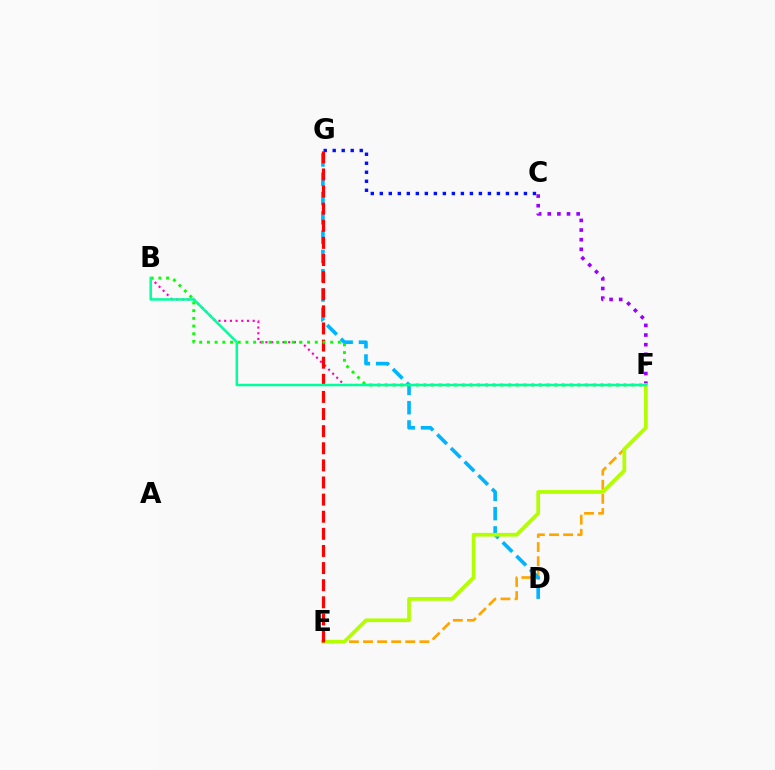{('B', 'F'): [{'color': '#ff00bd', 'line_style': 'dotted', 'thickness': 1.55}, {'color': '#08ff00', 'line_style': 'dotted', 'thickness': 2.09}, {'color': '#00ff9d', 'line_style': 'solid', 'thickness': 1.8}], ('E', 'F'): [{'color': '#ffa500', 'line_style': 'dashed', 'thickness': 1.92}, {'color': '#b3ff00', 'line_style': 'solid', 'thickness': 2.67}], ('D', 'G'): [{'color': '#00b5ff', 'line_style': 'dashed', 'thickness': 2.62}], ('C', 'F'): [{'color': '#9b00ff', 'line_style': 'dotted', 'thickness': 2.62}], ('C', 'G'): [{'color': '#0010ff', 'line_style': 'dotted', 'thickness': 2.45}], ('E', 'G'): [{'color': '#ff0000', 'line_style': 'dashed', 'thickness': 2.32}]}